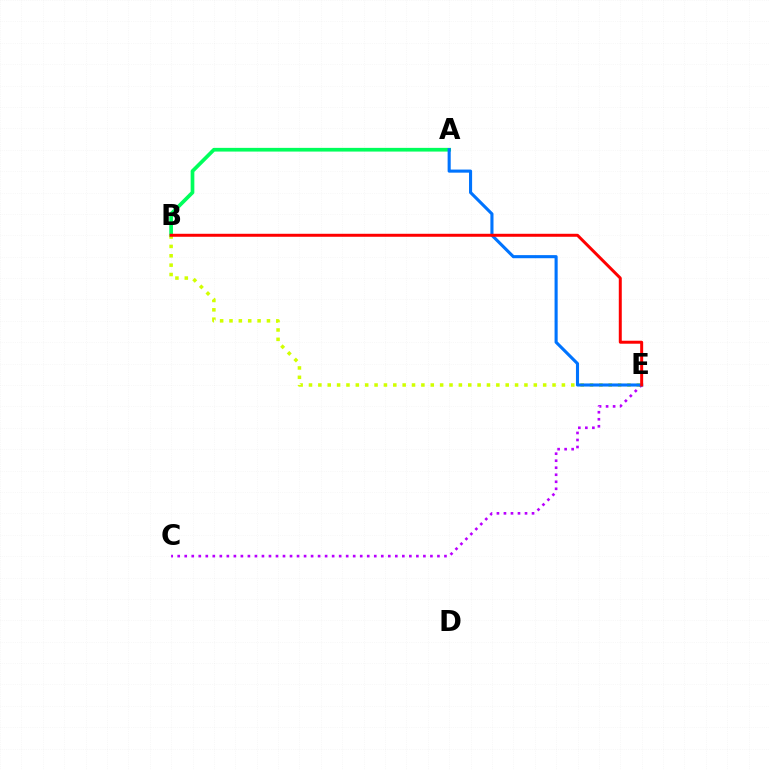{('A', 'B'): [{'color': '#00ff5c', 'line_style': 'solid', 'thickness': 2.66}], ('B', 'E'): [{'color': '#d1ff00', 'line_style': 'dotted', 'thickness': 2.55}, {'color': '#ff0000', 'line_style': 'solid', 'thickness': 2.15}], ('C', 'E'): [{'color': '#b900ff', 'line_style': 'dotted', 'thickness': 1.91}], ('A', 'E'): [{'color': '#0074ff', 'line_style': 'solid', 'thickness': 2.23}]}